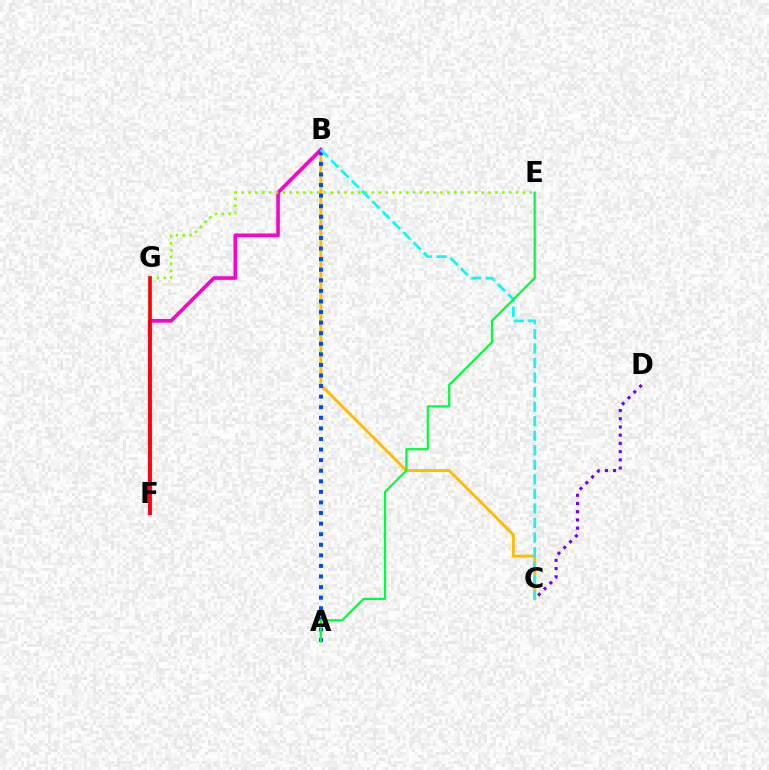{('B', 'C'): [{'color': '#ffbd00', 'line_style': 'solid', 'thickness': 2.1}, {'color': '#00fff6', 'line_style': 'dashed', 'thickness': 1.98}], ('B', 'F'): [{'color': '#ff00cf', 'line_style': 'solid', 'thickness': 2.62}], ('C', 'D'): [{'color': '#7200ff', 'line_style': 'dotted', 'thickness': 2.23}], ('E', 'G'): [{'color': '#84ff00', 'line_style': 'dotted', 'thickness': 1.86}], ('A', 'B'): [{'color': '#004bff', 'line_style': 'dotted', 'thickness': 2.87}], ('F', 'G'): [{'color': '#ff0000', 'line_style': 'solid', 'thickness': 2.63}], ('A', 'E'): [{'color': '#00ff39', 'line_style': 'solid', 'thickness': 1.58}]}